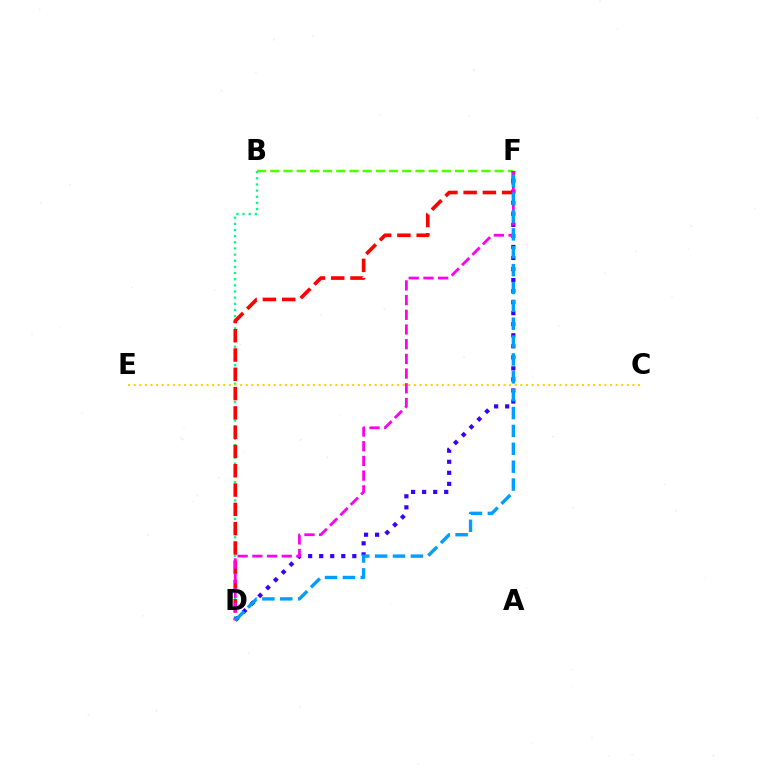{('B', 'F'): [{'color': '#4fff00', 'line_style': 'dashed', 'thickness': 1.79}], ('B', 'D'): [{'color': '#00ff86', 'line_style': 'dotted', 'thickness': 1.67}], ('D', 'F'): [{'color': '#3700ff', 'line_style': 'dotted', 'thickness': 3.0}, {'color': '#ff0000', 'line_style': 'dashed', 'thickness': 2.62}, {'color': '#ff00ed', 'line_style': 'dashed', 'thickness': 2.0}, {'color': '#009eff', 'line_style': 'dashed', 'thickness': 2.43}], ('C', 'E'): [{'color': '#ffd500', 'line_style': 'dotted', 'thickness': 1.52}]}